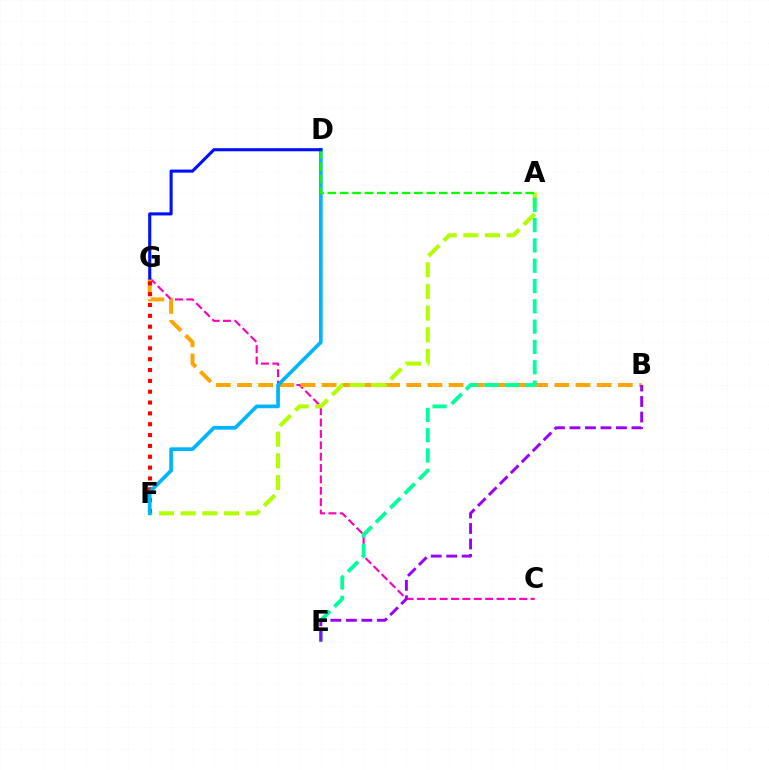{('C', 'G'): [{'color': '#ff00bd', 'line_style': 'dashed', 'thickness': 1.54}], ('B', 'G'): [{'color': '#ffa500', 'line_style': 'dashed', 'thickness': 2.87}], ('A', 'F'): [{'color': '#b3ff00', 'line_style': 'dashed', 'thickness': 2.94}], ('F', 'G'): [{'color': '#ff0000', 'line_style': 'dotted', 'thickness': 2.95}], ('D', 'F'): [{'color': '#00b5ff', 'line_style': 'solid', 'thickness': 2.67}], ('A', 'E'): [{'color': '#00ff9d', 'line_style': 'dashed', 'thickness': 2.76}], ('A', 'D'): [{'color': '#08ff00', 'line_style': 'dashed', 'thickness': 1.68}], ('D', 'G'): [{'color': '#0010ff', 'line_style': 'solid', 'thickness': 2.23}], ('B', 'E'): [{'color': '#9b00ff', 'line_style': 'dashed', 'thickness': 2.11}]}